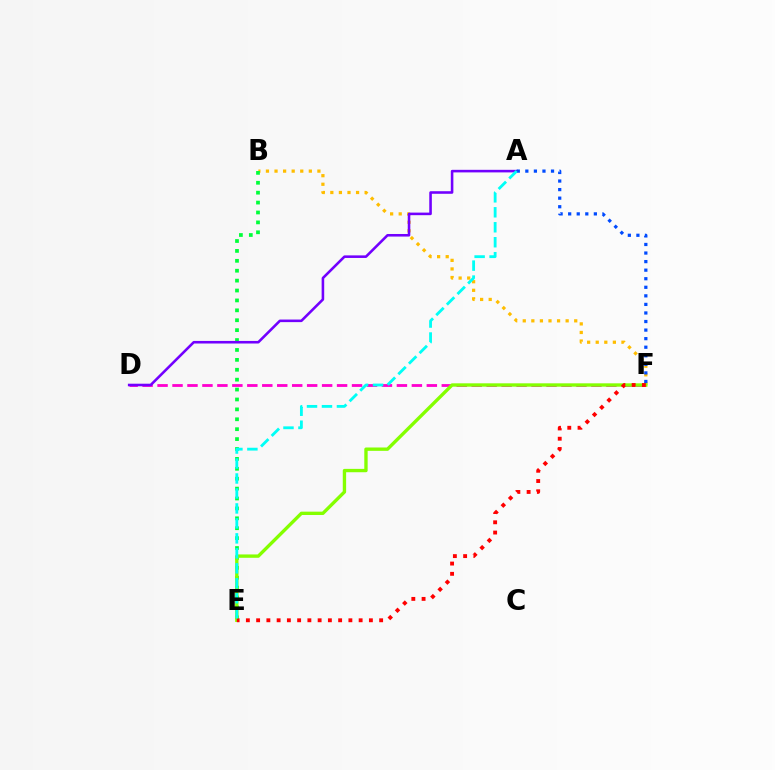{('D', 'F'): [{'color': '#ff00cf', 'line_style': 'dashed', 'thickness': 2.03}], ('B', 'F'): [{'color': '#ffbd00', 'line_style': 'dotted', 'thickness': 2.33}], ('B', 'E'): [{'color': '#00ff39', 'line_style': 'dotted', 'thickness': 2.69}], ('A', 'D'): [{'color': '#7200ff', 'line_style': 'solid', 'thickness': 1.85}], ('E', 'F'): [{'color': '#84ff00', 'line_style': 'solid', 'thickness': 2.42}, {'color': '#ff0000', 'line_style': 'dotted', 'thickness': 2.79}], ('A', 'F'): [{'color': '#004bff', 'line_style': 'dotted', 'thickness': 2.33}], ('A', 'E'): [{'color': '#00fff6', 'line_style': 'dashed', 'thickness': 2.03}]}